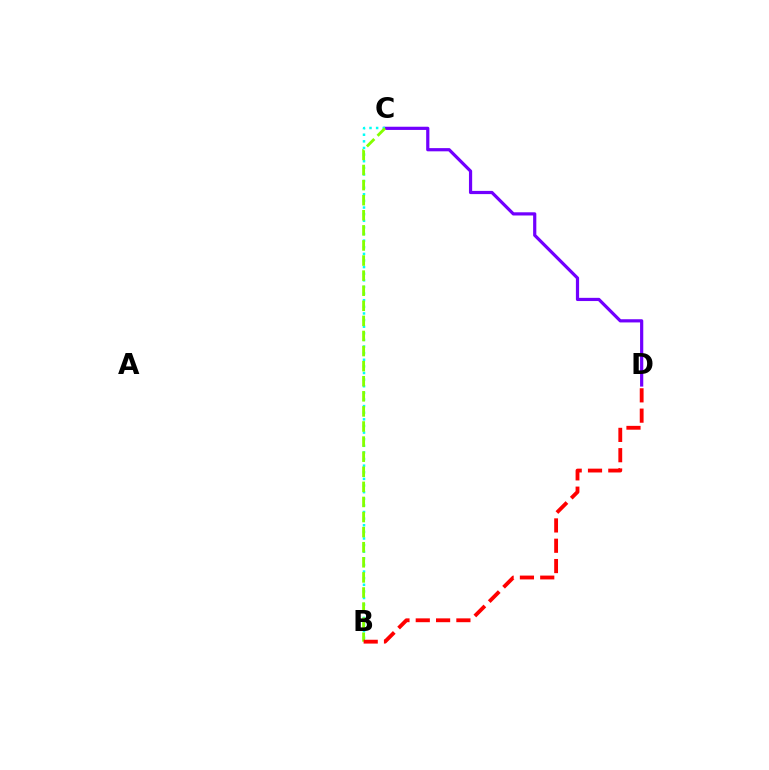{('C', 'D'): [{'color': '#7200ff', 'line_style': 'solid', 'thickness': 2.3}], ('B', 'C'): [{'color': '#00fff6', 'line_style': 'dotted', 'thickness': 1.8}, {'color': '#84ff00', 'line_style': 'dashed', 'thickness': 2.05}], ('B', 'D'): [{'color': '#ff0000', 'line_style': 'dashed', 'thickness': 2.76}]}